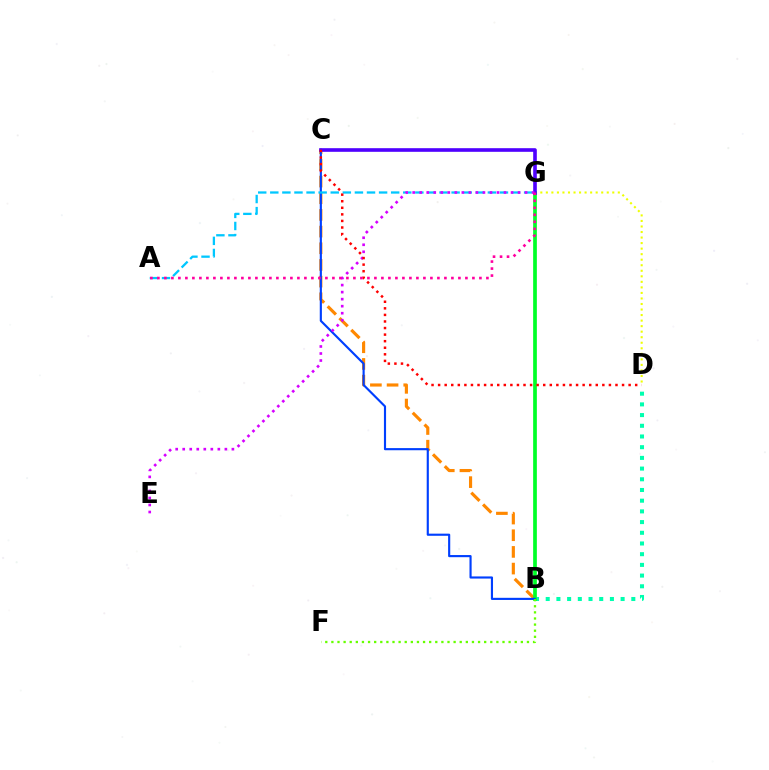{('B', 'D'): [{'color': '#00ffaf', 'line_style': 'dotted', 'thickness': 2.91}], ('B', 'C'): [{'color': '#ff8800', 'line_style': 'dashed', 'thickness': 2.26}, {'color': '#003fff', 'line_style': 'solid', 'thickness': 1.54}], ('D', 'G'): [{'color': '#eeff00', 'line_style': 'dotted', 'thickness': 1.5}], ('B', 'G'): [{'color': '#00ff27', 'line_style': 'solid', 'thickness': 2.67}], ('C', 'G'): [{'color': '#4f00ff', 'line_style': 'solid', 'thickness': 2.61}], ('A', 'G'): [{'color': '#00c7ff', 'line_style': 'dashed', 'thickness': 1.64}, {'color': '#ff00a0', 'line_style': 'dotted', 'thickness': 1.9}], ('B', 'F'): [{'color': '#66ff00', 'line_style': 'dotted', 'thickness': 1.66}], ('E', 'G'): [{'color': '#d600ff', 'line_style': 'dotted', 'thickness': 1.91}], ('C', 'D'): [{'color': '#ff0000', 'line_style': 'dotted', 'thickness': 1.78}]}